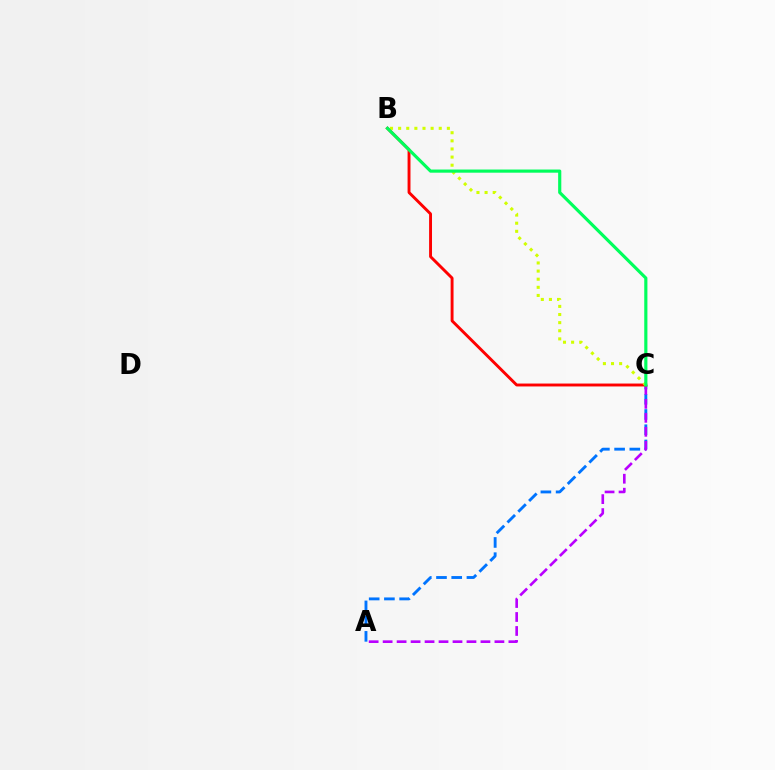{('A', 'C'): [{'color': '#0074ff', 'line_style': 'dashed', 'thickness': 2.07}, {'color': '#b900ff', 'line_style': 'dashed', 'thickness': 1.9}], ('B', 'C'): [{'color': '#ff0000', 'line_style': 'solid', 'thickness': 2.09}, {'color': '#d1ff00', 'line_style': 'dotted', 'thickness': 2.21}, {'color': '#00ff5c', 'line_style': 'solid', 'thickness': 2.27}]}